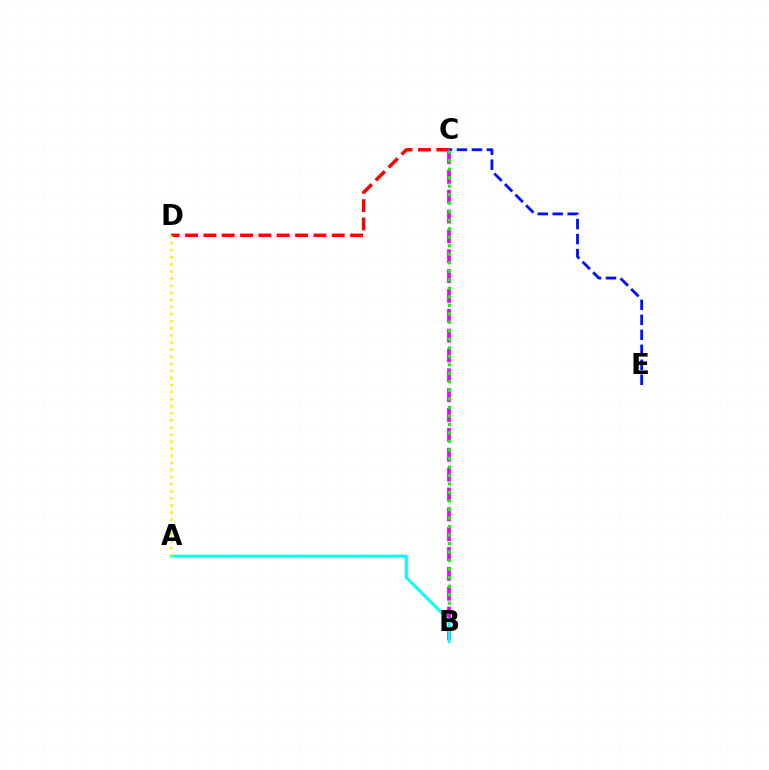{('C', 'D'): [{'color': '#ff0000', 'line_style': 'dashed', 'thickness': 2.49}], ('B', 'C'): [{'color': '#ee00ff', 'line_style': 'dashed', 'thickness': 2.7}, {'color': '#08ff00', 'line_style': 'dotted', 'thickness': 2.31}], ('C', 'E'): [{'color': '#0010ff', 'line_style': 'dashed', 'thickness': 2.04}], ('A', 'B'): [{'color': '#00fff6', 'line_style': 'solid', 'thickness': 2.11}], ('A', 'D'): [{'color': '#fcf500', 'line_style': 'dotted', 'thickness': 1.93}]}